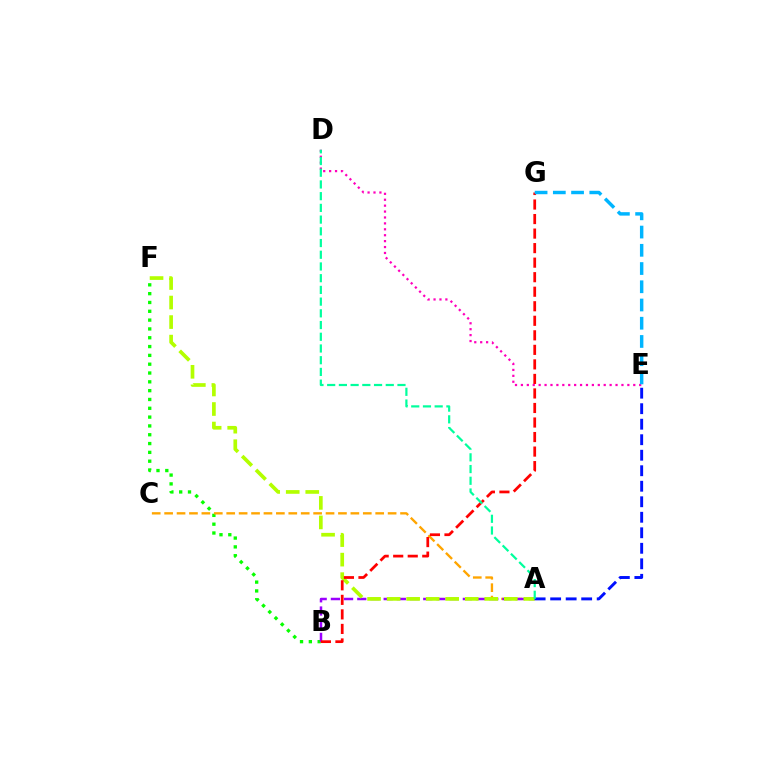{('B', 'F'): [{'color': '#08ff00', 'line_style': 'dotted', 'thickness': 2.4}], ('A', 'C'): [{'color': '#ffa500', 'line_style': 'dashed', 'thickness': 1.69}], ('D', 'E'): [{'color': '#ff00bd', 'line_style': 'dotted', 'thickness': 1.61}], ('A', 'B'): [{'color': '#9b00ff', 'line_style': 'dashed', 'thickness': 1.79}], ('A', 'F'): [{'color': '#b3ff00', 'line_style': 'dashed', 'thickness': 2.65}], ('B', 'G'): [{'color': '#ff0000', 'line_style': 'dashed', 'thickness': 1.97}], ('A', 'E'): [{'color': '#0010ff', 'line_style': 'dashed', 'thickness': 2.11}], ('A', 'D'): [{'color': '#00ff9d', 'line_style': 'dashed', 'thickness': 1.59}], ('E', 'G'): [{'color': '#00b5ff', 'line_style': 'dashed', 'thickness': 2.48}]}